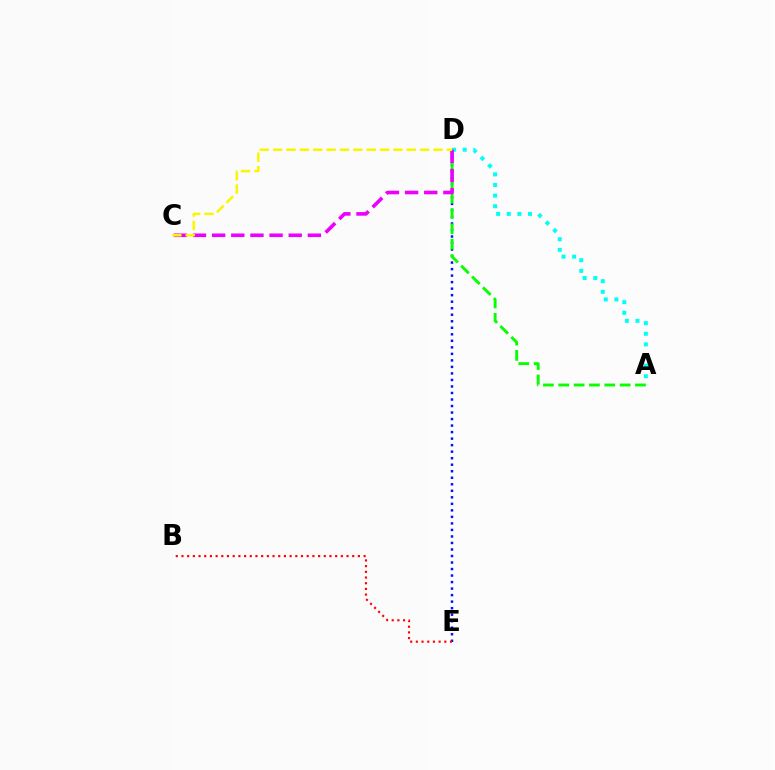{('A', 'D'): [{'color': '#00fff6', 'line_style': 'dotted', 'thickness': 2.89}, {'color': '#08ff00', 'line_style': 'dashed', 'thickness': 2.08}], ('D', 'E'): [{'color': '#0010ff', 'line_style': 'dotted', 'thickness': 1.77}], ('C', 'D'): [{'color': '#ee00ff', 'line_style': 'dashed', 'thickness': 2.6}, {'color': '#fcf500', 'line_style': 'dashed', 'thickness': 1.82}], ('B', 'E'): [{'color': '#ff0000', 'line_style': 'dotted', 'thickness': 1.55}]}